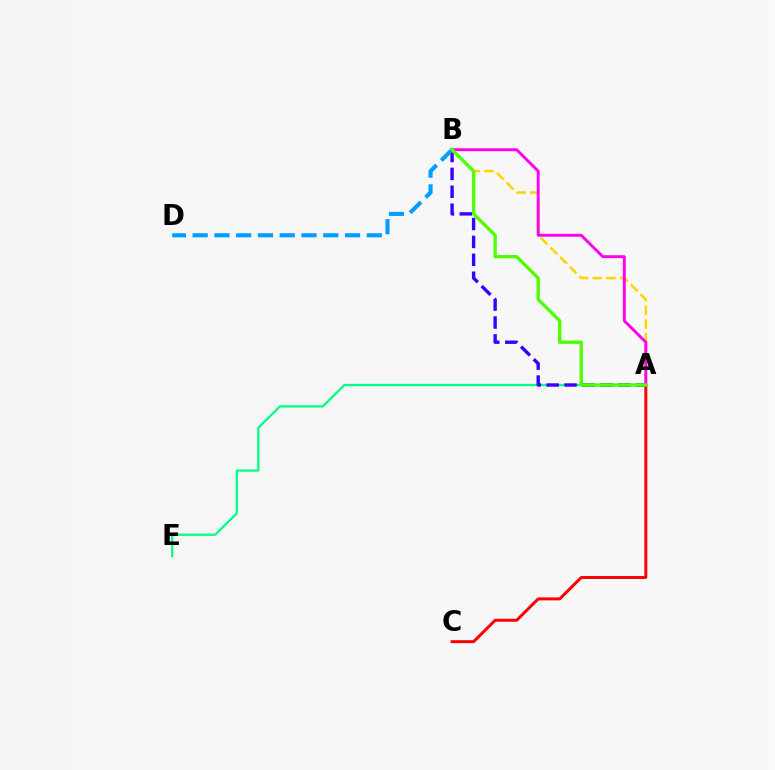{('A', 'C'): [{'color': '#ff0000', 'line_style': 'solid', 'thickness': 2.14}], ('A', 'E'): [{'color': '#00ff86', 'line_style': 'solid', 'thickness': 1.65}], ('A', 'B'): [{'color': '#3700ff', 'line_style': 'dashed', 'thickness': 2.43}, {'color': '#ffd500', 'line_style': 'dashed', 'thickness': 1.85}, {'color': '#ff00ed', 'line_style': 'solid', 'thickness': 2.1}, {'color': '#4fff00', 'line_style': 'solid', 'thickness': 2.41}], ('B', 'D'): [{'color': '#009eff', 'line_style': 'dashed', 'thickness': 2.96}]}